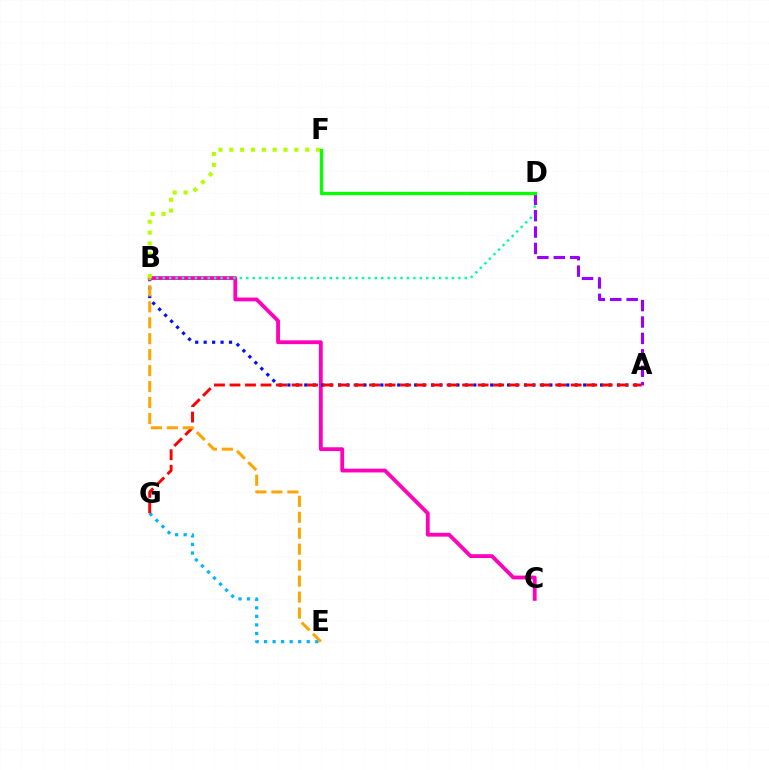{('B', 'C'): [{'color': '#ff00bd', 'line_style': 'solid', 'thickness': 2.74}], ('B', 'D'): [{'color': '#00ff9d', 'line_style': 'dotted', 'thickness': 1.75}], ('A', 'B'): [{'color': '#0010ff', 'line_style': 'dotted', 'thickness': 2.3}], ('E', 'G'): [{'color': '#00b5ff', 'line_style': 'dotted', 'thickness': 2.32}], ('A', 'G'): [{'color': '#ff0000', 'line_style': 'dashed', 'thickness': 2.11}], ('A', 'D'): [{'color': '#9b00ff', 'line_style': 'dashed', 'thickness': 2.23}], ('D', 'F'): [{'color': '#08ff00', 'line_style': 'solid', 'thickness': 2.38}], ('B', 'F'): [{'color': '#b3ff00', 'line_style': 'dotted', 'thickness': 2.95}], ('B', 'E'): [{'color': '#ffa500', 'line_style': 'dashed', 'thickness': 2.17}]}